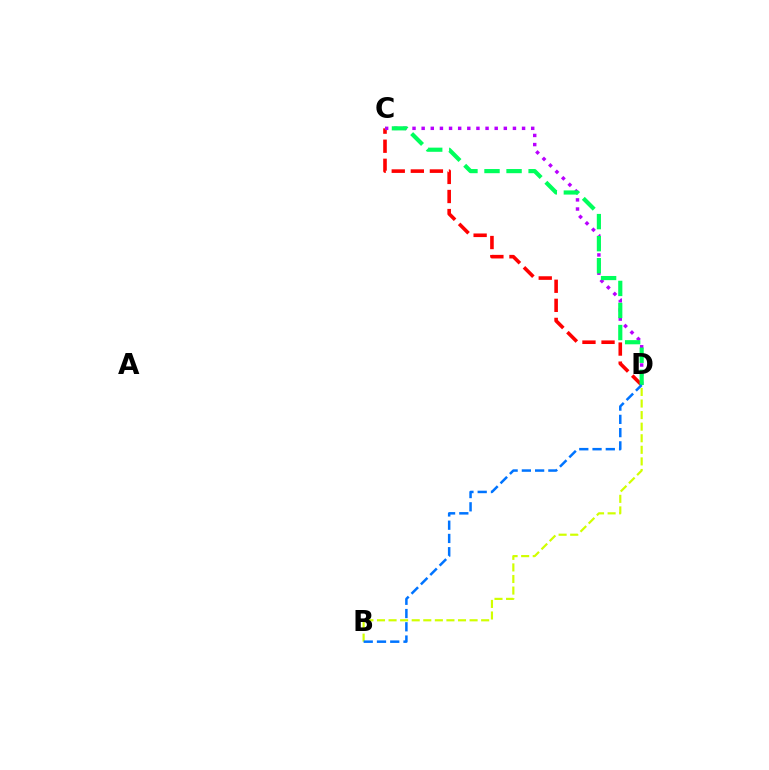{('B', 'D'): [{'color': '#d1ff00', 'line_style': 'dashed', 'thickness': 1.57}, {'color': '#0074ff', 'line_style': 'dashed', 'thickness': 1.8}], ('C', 'D'): [{'color': '#ff0000', 'line_style': 'dashed', 'thickness': 2.59}, {'color': '#b900ff', 'line_style': 'dotted', 'thickness': 2.48}, {'color': '#00ff5c', 'line_style': 'dashed', 'thickness': 3.0}]}